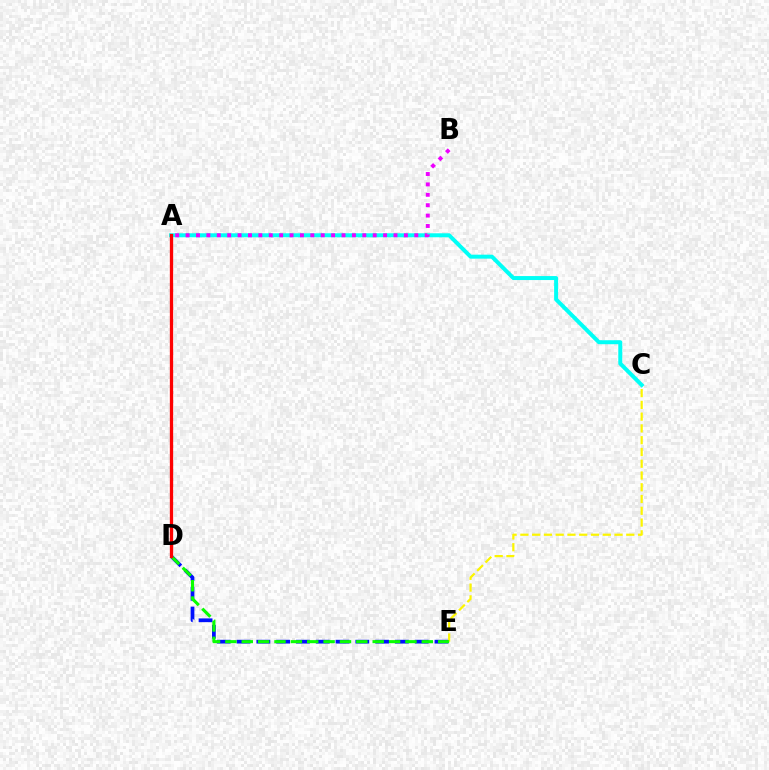{('D', 'E'): [{'color': '#0010ff', 'line_style': 'dashed', 'thickness': 2.69}, {'color': '#08ff00', 'line_style': 'dashed', 'thickness': 2.22}], ('C', 'E'): [{'color': '#fcf500', 'line_style': 'dashed', 'thickness': 1.6}], ('A', 'C'): [{'color': '#00fff6', 'line_style': 'solid', 'thickness': 2.87}], ('A', 'B'): [{'color': '#ee00ff', 'line_style': 'dotted', 'thickness': 2.82}], ('A', 'D'): [{'color': '#ff0000', 'line_style': 'solid', 'thickness': 2.38}]}